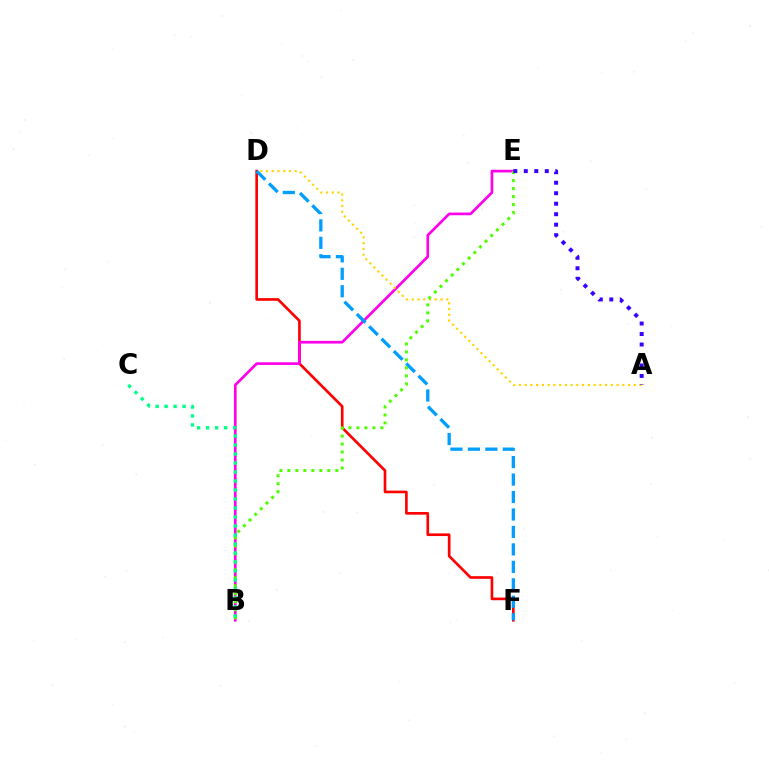{('D', 'F'): [{'color': '#ff0000', 'line_style': 'solid', 'thickness': 1.92}, {'color': '#009eff', 'line_style': 'dashed', 'thickness': 2.37}], ('B', 'E'): [{'color': '#ff00ed', 'line_style': 'solid', 'thickness': 1.93}, {'color': '#4fff00', 'line_style': 'dotted', 'thickness': 2.17}], ('A', 'D'): [{'color': '#ffd500', 'line_style': 'dotted', 'thickness': 1.56}], ('A', 'E'): [{'color': '#3700ff', 'line_style': 'dotted', 'thickness': 2.85}], ('B', 'C'): [{'color': '#00ff86', 'line_style': 'dotted', 'thickness': 2.44}]}